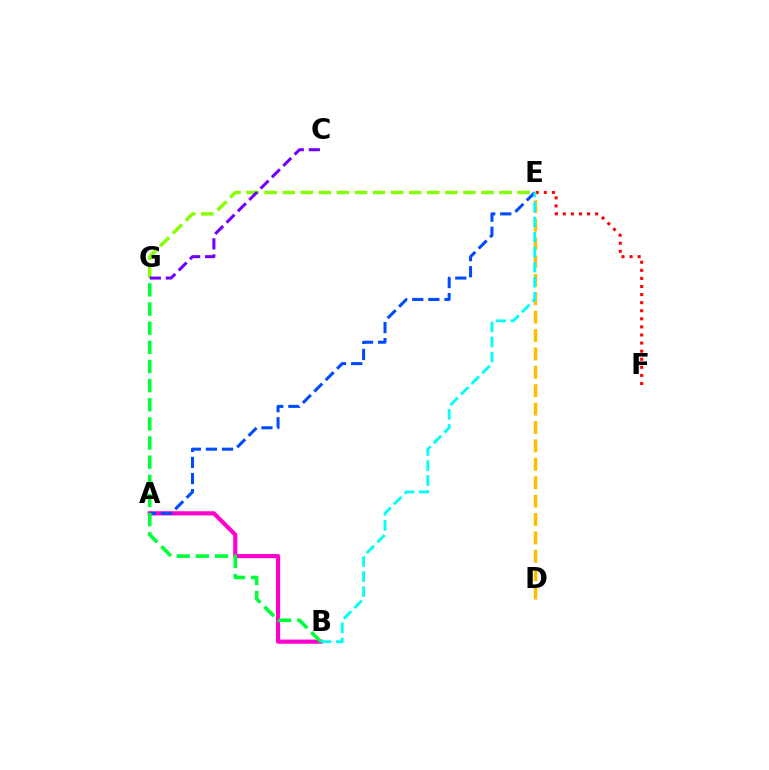{('E', 'G'): [{'color': '#84ff00', 'line_style': 'dashed', 'thickness': 2.45}], ('C', 'G'): [{'color': '#7200ff', 'line_style': 'dashed', 'thickness': 2.18}], ('A', 'B'): [{'color': '#ff00cf', 'line_style': 'solid', 'thickness': 3.0}], ('E', 'F'): [{'color': '#ff0000', 'line_style': 'dotted', 'thickness': 2.2}], ('D', 'E'): [{'color': '#ffbd00', 'line_style': 'dashed', 'thickness': 2.5}], ('A', 'E'): [{'color': '#004bff', 'line_style': 'dashed', 'thickness': 2.19}], ('B', 'G'): [{'color': '#00ff39', 'line_style': 'dashed', 'thickness': 2.6}], ('B', 'E'): [{'color': '#00fff6', 'line_style': 'dashed', 'thickness': 2.04}]}